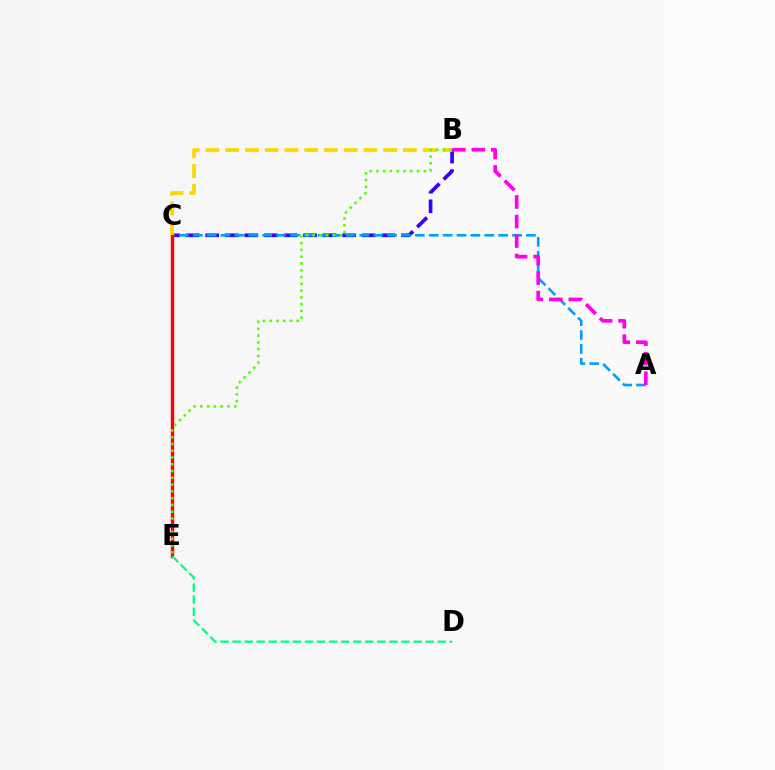{('B', 'C'): [{'color': '#3700ff', 'line_style': 'dashed', 'thickness': 2.66}, {'color': '#ffd500', 'line_style': 'dashed', 'thickness': 2.68}], ('A', 'C'): [{'color': '#009eff', 'line_style': 'dashed', 'thickness': 1.89}], ('C', 'E'): [{'color': '#ff0000', 'line_style': 'solid', 'thickness': 2.44}], ('D', 'E'): [{'color': '#00ff86', 'line_style': 'dashed', 'thickness': 1.64}], ('A', 'B'): [{'color': '#ff00ed', 'line_style': 'dashed', 'thickness': 2.65}], ('B', 'E'): [{'color': '#4fff00', 'line_style': 'dotted', 'thickness': 1.84}]}